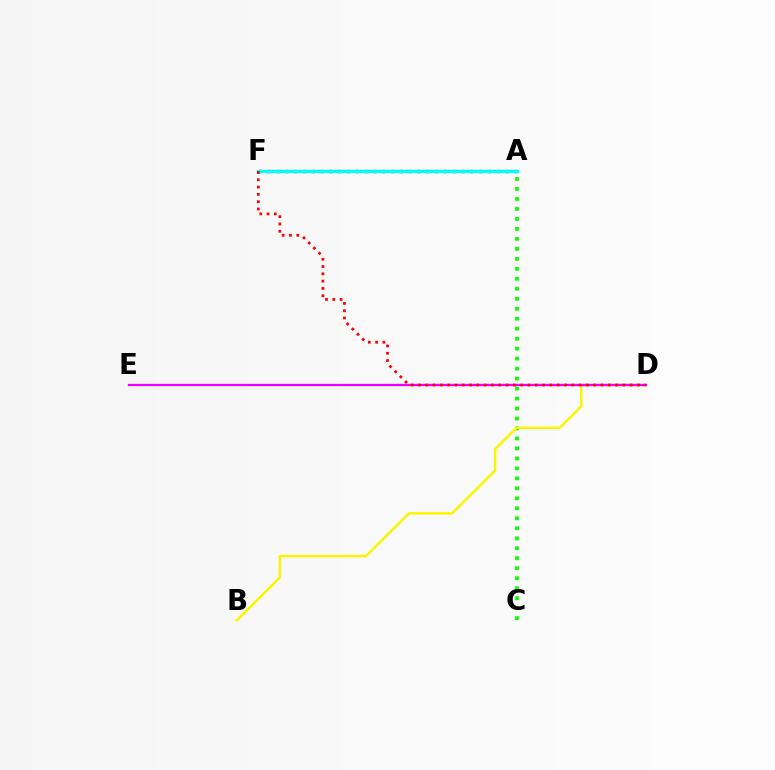{('A', 'C'): [{'color': '#08ff00', 'line_style': 'dotted', 'thickness': 2.71}], ('B', 'D'): [{'color': '#fcf500', 'line_style': 'solid', 'thickness': 1.78}], ('A', 'F'): [{'color': '#0010ff', 'line_style': 'dotted', 'thickness': 2.39}, {'color': '#00fff6', 'line_style': 'solid', 'thickness': 2.36}], ('D', 'E'): [{'color': '#ee00ff', 'line_style': 'solid', 'thickness': 1.65}], ('D', 'F'): [{'color': '#ff0000', 'line_style': 'dotted', 'thickness': 1.98}]}